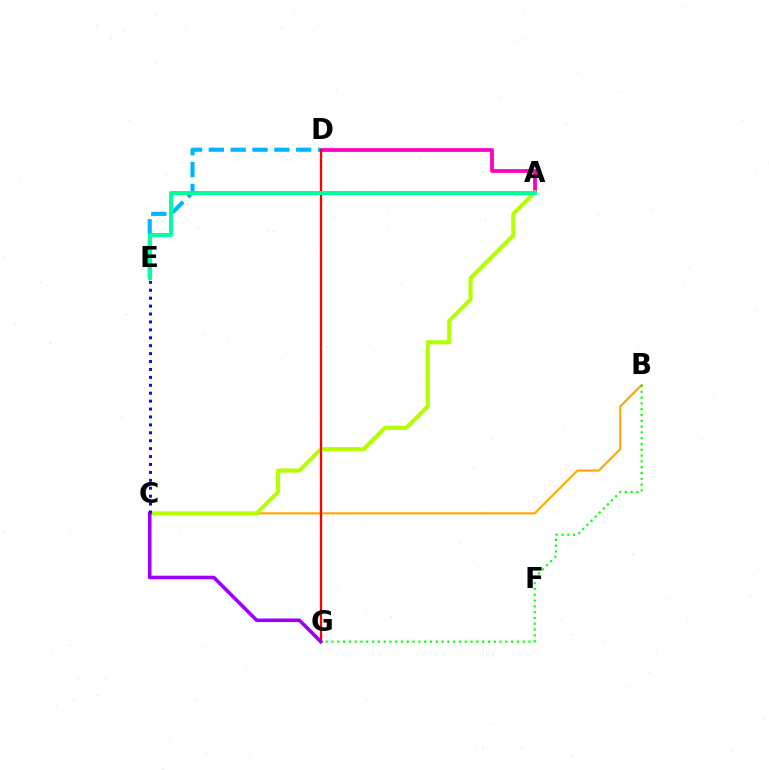{('A', 'D'): [{'color': '#ff00bd', 'line_style': 'solid', 'thickness': 2.72}], ('D', 'E'): [{'color': '#00b5ff', 'line_style': 'dashed', 'thickness': 2.97}], ('B', 'C'): [{'color': '#ffa500', 'line_style': 'solid', 'thickness': 1.52}], ('A', 'C'): [{'color': '#b3ff00', 'line_style': 'solid', 'thickness': 2.95}], ('D', 'G'): [{'color': '#ff0000', 'line_style': 'solid', 'thickness': 1.62}], ('A', 'E'): [{'color': '#00ff9d', 'line_style': 'solid', 'thickness': 2.87}], ('B', 'G'): [{'color': '#08ff00', 'line_style': 'dotted', 'thickness': 1.57}], ('C', 'G'): [{'color': '#9b00ff', 'line_style': 'solid', 'thickness': 2.58}], ('C', 'E'): [{'color': '#0010ff', 'line_style': 'dotted', 'thickness': 2.15}]}